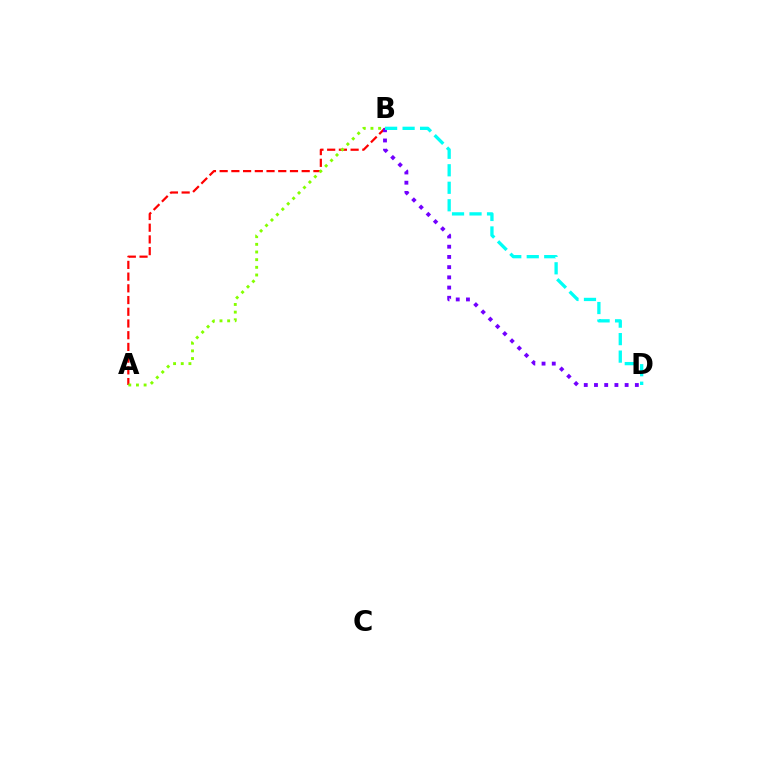{('A', 'B'): [{'color': '#ff0000', 'line_style': 'dashed', 'thickness': 1.59}, {'color': '#84ff00', 'line_style': 'dotted', 'thickness': 2.08}], ('B', 'D'): [{'color': '#7200ff', 'line_style': 'dotted', 'thickness': 2.78}, {'color': '#00fff6', 'line_style': 'dashed', 'thickness': 2.38}]}